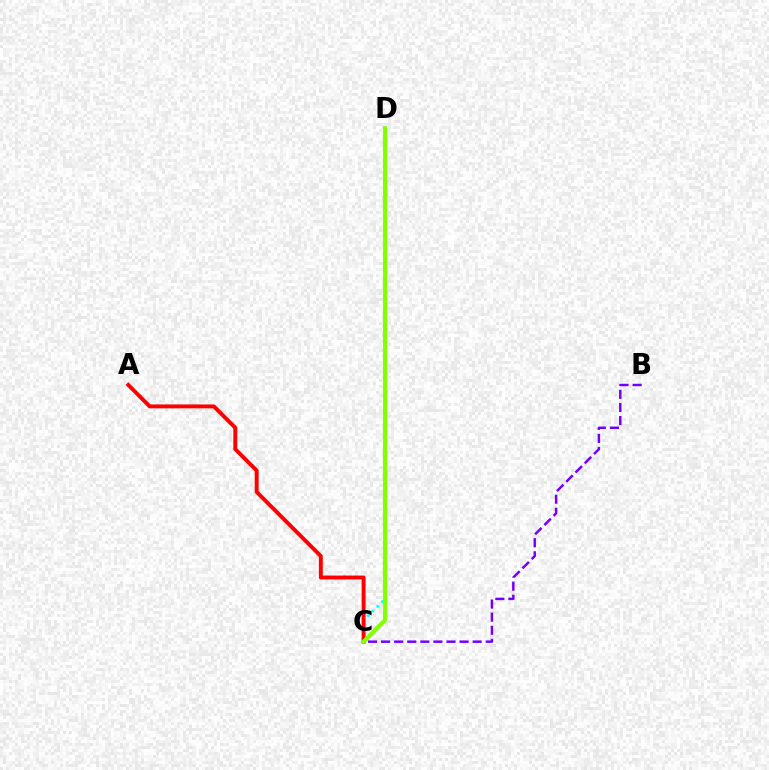{('C', 'D'): [{'color': '#00fff6', 'line_style': 'dotted', 'thickness': 1.81}, {'color': '#84ff00', 'line_style': 'solid', 'thickness': 3.0}], ('B', 'C'): [{'color': '#7200ff', 'line_style': 'dashed', 'thickness': 1.78}], ('A', 'C'): [{'color': '#ff0000', 'line_style': 'solid', 'thickness': 2.82}]}